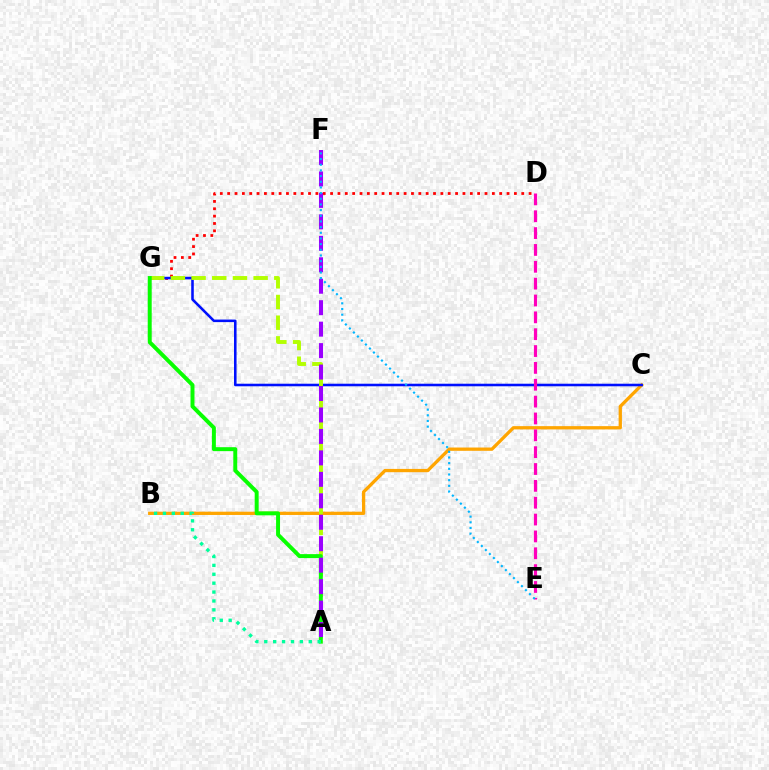{('B', 'C'): [{'color': '#ffa500', 'line_style': 'solid', 'thickness': 2.36}], ('D', 'G'): [{'color': '#ff0000', 'line_style': 'dotted', 'thickness': 2.0}], ('C', 'G'): [{'color': '#0010ff', 'line_style': 'solid', 'thickness': 1.84}], ('A', 'G'): [{'color': '#b3ff00', 'line_style': 'dashed', 'thickness': 2.81}, {'color': '#08ff00', 'line_style': 'solid', 'thickness': 2.85}], ('D', 'E'): [{'color': '#ff00bd', 'line_style': 'dashed', 'thickness': 2.29}], ('A', 'F'): [{'color': '#9b00ff', 'line_style': 'dashed', 'thickness': 2.91}], ('A', 'B'): [{'color': '#00ff9d', 'line_style': 'dotted', 'thickness': 2.42}], ('E', 'F'): [{'color': '#00b5ff', 'line_style': 'dotted', 'thickness': 1.54}]}